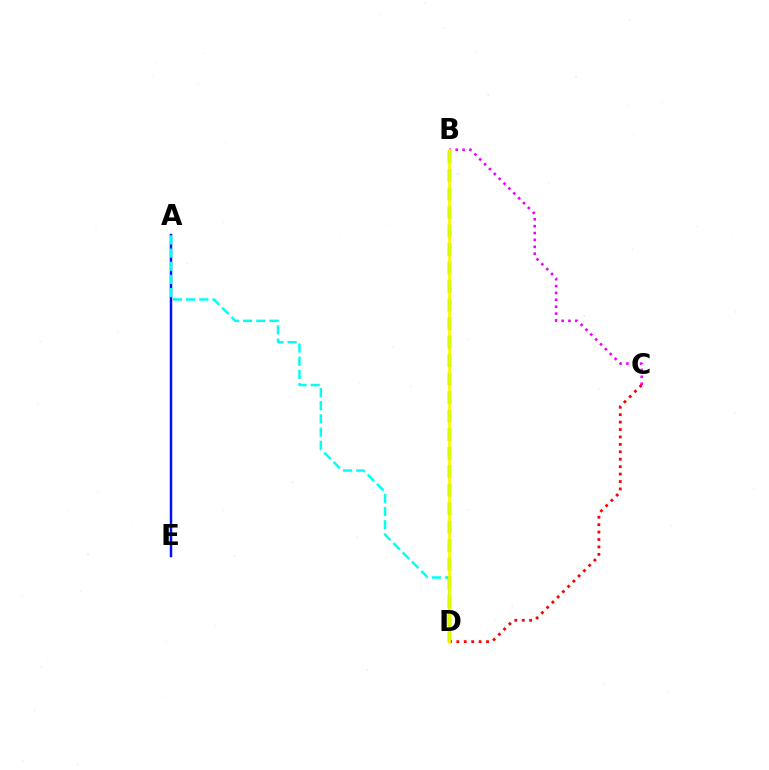{('A', 'E'): [{'color': '#0010ff', 'line_style': 'solid', 'thickness': 1.79}], ('A', 'D'): [{'color': '#00fff6', 'line_style': 'dashed', 'thickness': 1.79}], ('B', 'C'): [{'color': '#ee00ff', 'line_style': 'dotted', 'thickness': 1.87}], ('B', 'D'): [{'color': '#08ff00', 'line_style': 'dashed', 'thickness': 2.51}, {'color': '#fcf500', 'line_style': 'solid', 'thickness': 1.96}], ('C', 'D'): [{'color': '#ff0000', 'line_style': 'dotted', 'thickness': 2.02}]}